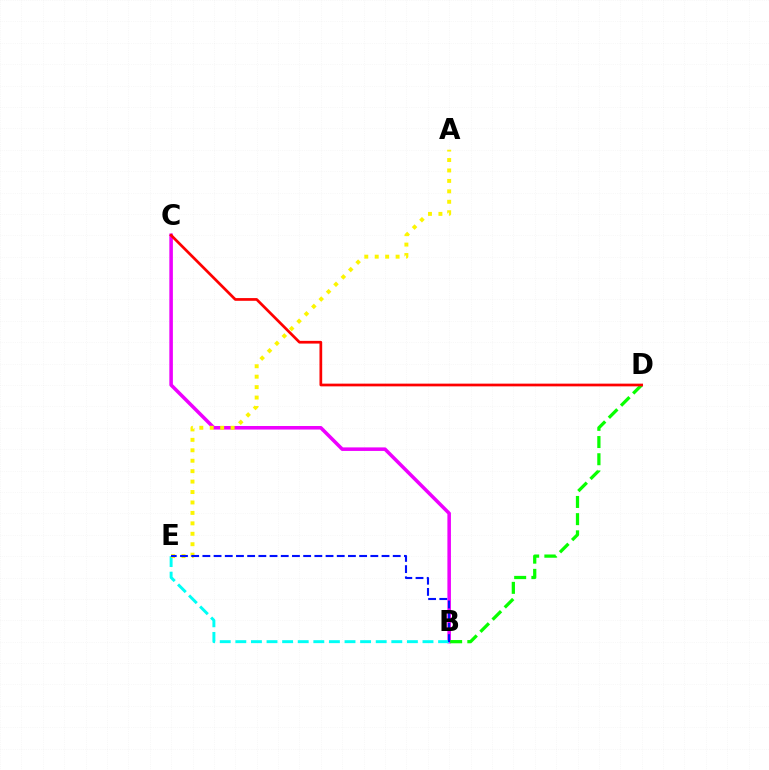{('B', 'C'): [{'color': '#ee00ff', 'line_style': 'solid', 'thickness': 2.55}], ('B', 'D'): [{'color': '#08ff00', 'line_style': 'dashed', 'thickness': 2.34}], ('C', 'D'): [{'color': '#ff0000', 'line_style': 'solid', 'thickness': 1.96}], ('B', 'E'): [{'color': '#00fff6', 'line_style': 'dashed', 'thickness': 2.12}, {'color': '#0010ff', 'line_style': 'dashed', 'thickness': 1.52}], ('A', 'E'): [{'color': '#fcf500', 'line_style': 'dotted', 'thickness': 2.84}]}